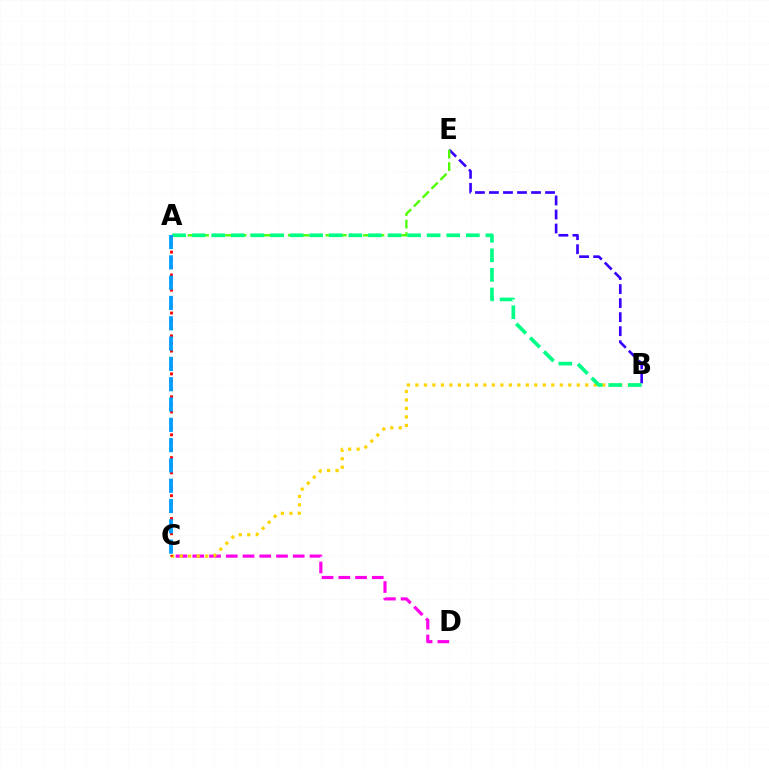{('B', 'E'): [{'color': '#3700ff', 'line_style': 'dashed', 'thickness': 1.91}], ('A', 'E'): [{'color': '#4fff00', 'line_style': 'dashed', 'thickness': 1.7}], ('C', 'D'): [{'color': '#ff00ed', 'line_style': 'dashed', 'thickness': 2.27}], ('B', 'C'): [{'color': '#ffd500', 'line_style': 'dotted', 'thickness': 2.31}], ('A', 'B'): [{'color': '#00ff86', 'line_style': 'dashed', 'thickness': 2.66}], ('A', 'C'): [{'color': '#ff0000', 'line_style': 'dotted', 'thickness': 2.07}, {'color': '#009eff', 'line_style': 'dashed', 'thickness': 2.76}]}